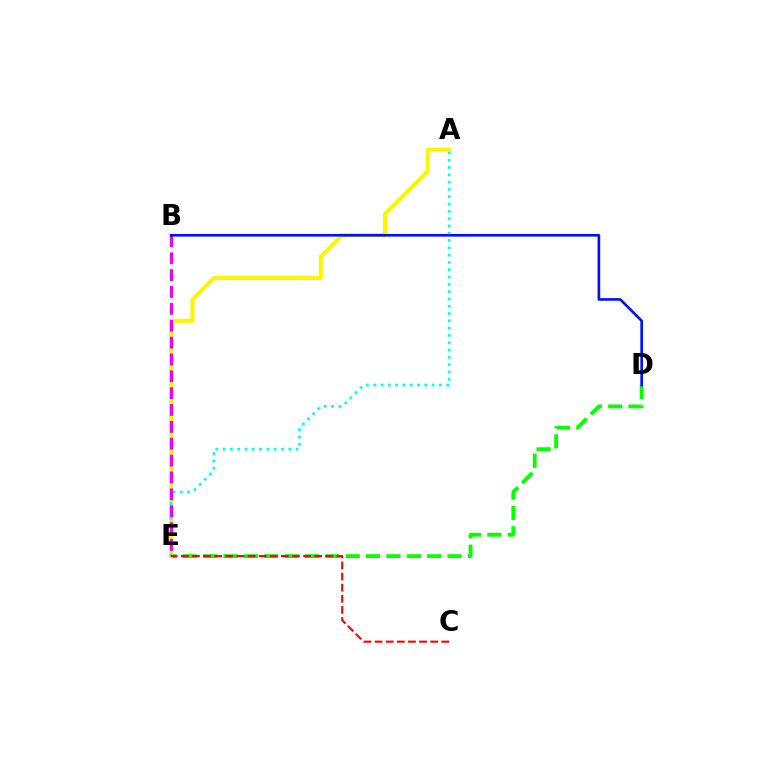{('D', 'E'): [{'color': '#08ff00', 'line_style': 'dashed', 'thickness': 2.77}], ('A', 'E'): [{'color': '#fcf500', 'line_style': 'solid', 'thickness': 2.88}, {'color': '#00fff6', 'line_style': 'dotted', 'thickness': 1.98}], ('B', 'E'): [{'color': '#ee00ff', 'line_style': 'dashed', 'thickness': 2.29}], ('B', 'D'): [{'color': '#0010ff', 'line_style': 'solid', 'thickness': 1.91}], ('C', 'E'): [{'color': '#ff0000', 'line_style': 'dashed', 'thickness': 1.51}]}